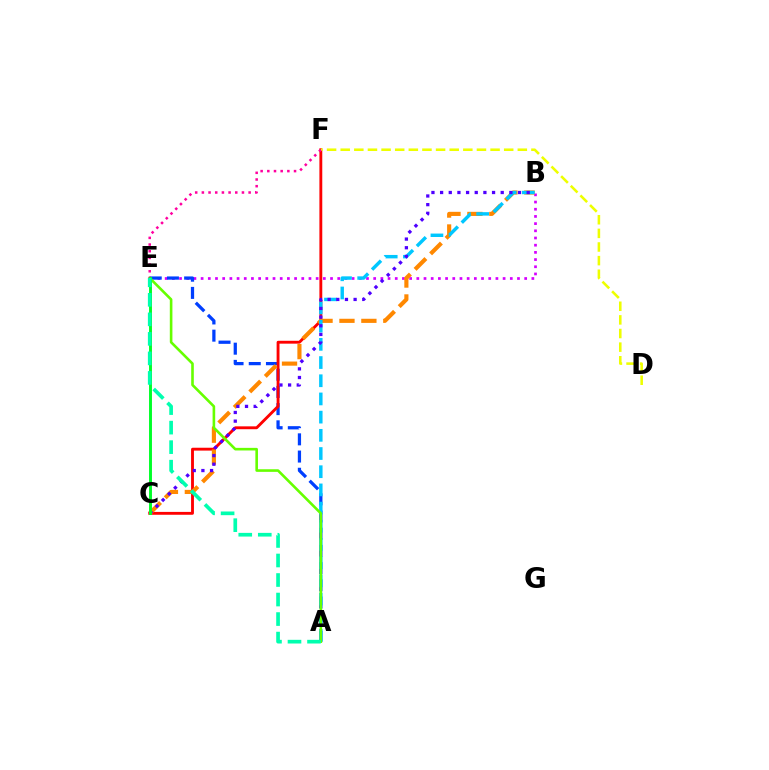{('B', 'E'): [{'color': '#d600ff', 'line_style': 'dotted', 'thickness': 1.95}], ('A', 'E'): [{'color': '#003fff', 'line_style': 'dashed', 'thickness': 2.34}, {'color': '#66ff00', 'line_style': 'solid', 'thickness': 1.88}, {'color': '#00ffaf', 'line_style': 'dashed', 'thickness': 2.65}], ('C', 'F'): [{'color': '#ff0000', 'line_style': 'solid', 'thickness': 2.06}], ('B', 'C'): [{'color': '#ff8800', 'line_style': 'dashed', 'thickness': 2.98}, {'color': '#4f00ff', 'line_style': 'dotted', 'thickness': 2.35}], ('D', 'F'): [{'color': '#eeff00', 'line_style': 'dashed', 'thickness': 1.85}], ('A', 'B'): [{'color': '#00c7ff', 'line_style': 'dashed', 'thickness': 2.47}], ('E', 'F'): [{'color': '#ff00a0', 'line_style': 'dotted', 'thickness': 1.81}], ('C', 'E'): [{'color': '#00ff27', 'line_style': 'solid', 'thickness': 2.11}]}